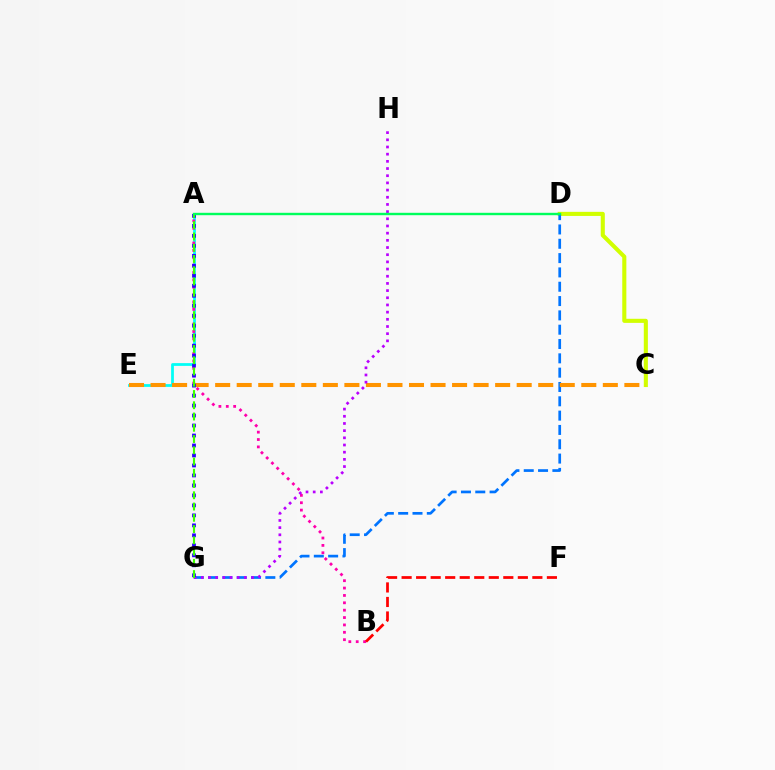{('A', 'E'): [{'color': '#00fff6', 'line_style': 'solid', 'thickness': 1.99}], ('C', 'D'): [{'color': '#d1ff00', 'line_style': 'solid', 'thickness': 2.94}], ('D', 'G'): [{'color': '#0074ff', 'line_style': 'dashed', 'thickness': 1.95}], ('A', 'B'): [{'color': '#ff00ac', 'line_style': 'dotted', 'thickness': 2.0}], ('C', 'E'): [{'color': '#ff9400', 'line_style': 'dashed', 'thickness': 2.93}], ('B', 'F'): [{'color': '#ff0000', 'line_style': 'dashed', 'thickness': 1.97}], ('G', 'H'): [{'color': '#b900ff', 'line_style': 'dotted', 'thickness': 1.95}], ('A', 'G'): [{'color': '#2500ff', 'line_style': 'dotted', 'thickness': 2.71}, {'color': '#3dff00', 'line_style': 'dashed', 'thickness': 1.53}], ('A', 'D'): [{'color': '#00ff5c', 'line_style': 'solid', 'thickness': 1.72}]}